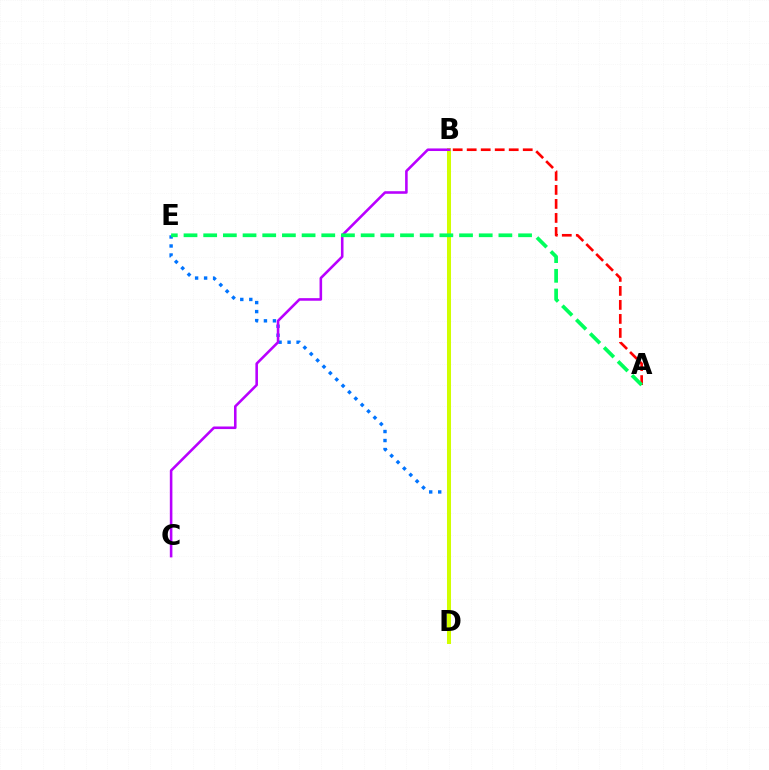{('D', 'E'): [{'color': '#0074ff', 'line_style': 'dotted', 'thickness': 2.45}], ('B', 'D'): [{'color': '#d1ff00', 'line_style': 'solid', 'thickness': 2.9}], ('B', 'C'): [{'color': '#b900ff', 'line_style': 'solid', 'thickness': 1.86}], ('A', 'B'): [{'color': '#ff0000', 'line_style': 'dashed', 'thickness': 1.9}], ('A', 'E'): [{'color': '#00ff5c', 'line_style': 'dashed', 'thickness': 2.67}]}